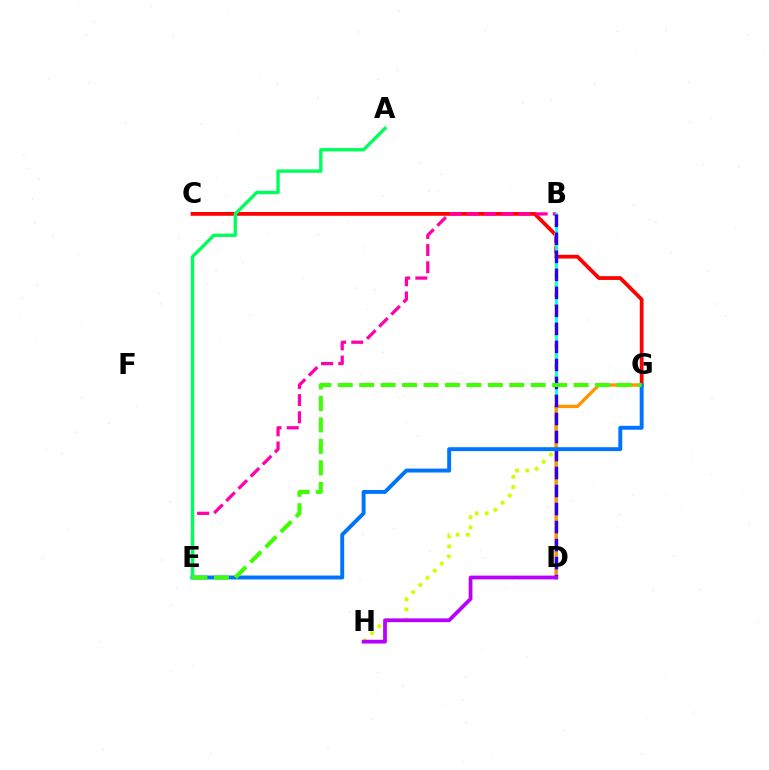{('C', 'G'): [{'color': '#ff0000', 'line_style': 'solid', 'thickness': 2.71}], ('B', 'H'): [{'color': '#d1ff00', 'line_style': 'dotted', 'thickness': 2.74}], ('B', 'E'): [{'color': '#ff00ac', 'line_style': 'dashed', 'thickness': 2.34}], ('B', 'D'): [{'color': '#00fff6', 'line_style': 'solid', 'thickness': 2.03}, {'color': '#2500ff', 'line_style': 'dashed', 'thickness': 2.45}], ('D', 'G'): [{'color': '#ff9400', 'line_style': 'solid', 'thickness': 2.4}], ('D', 'H'): [{'color': '#b900ff', 'line_style': 'solid', 'thickness': 2.71}], ('E', 'G'): [{'color': '#0074ff', 'line_style': 'solid', 'thickness': 2.82}, {'color': '#3dff00', 'line_style': 'dashed', 'thickness': 2.91}], ('A', 'E'): [{'color': '#00ff5c', 'line_style': 'solid', 'thickness': 2.42}]}